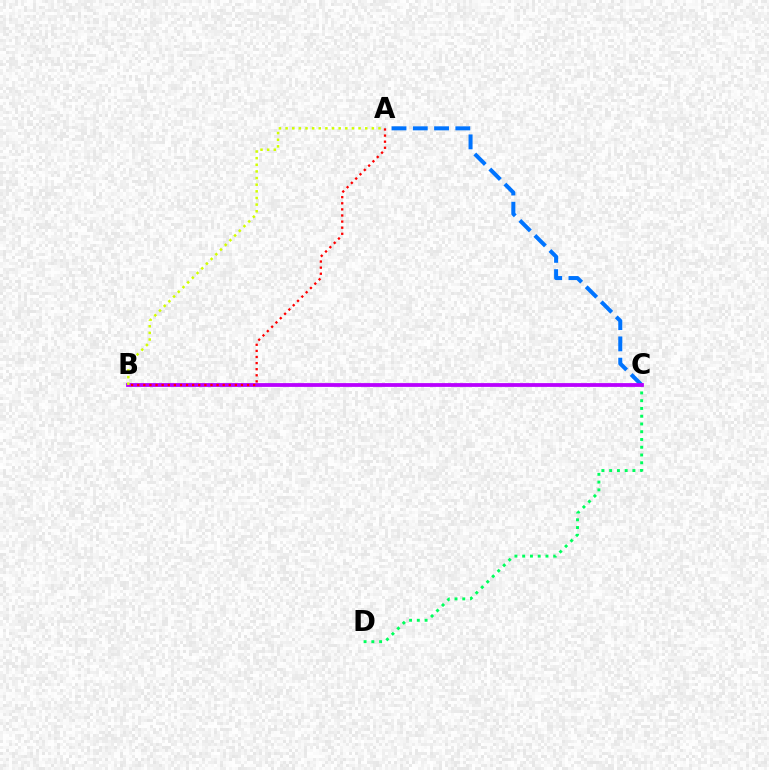{('C', 'D'): [{'color': '#00ff5c', 'line_style': 'dotted', 'thickness': 2.11}], ('A', 'C'): [{'color': '#0074ff', 'line_style': 'dashed', 'thickness': 2.89}], ('B', 'C'): [{'color': '#b900ff', 'line_style': 'solid', 'thickness': 2.72}], ('A', 'B'): [{'color': '#d1ff00', 'line_style': 'dotted', 'thickness': 1.8}, {'color': '#ff0000', 'line_style': 'dotted', 'thickness': 1.66}]}